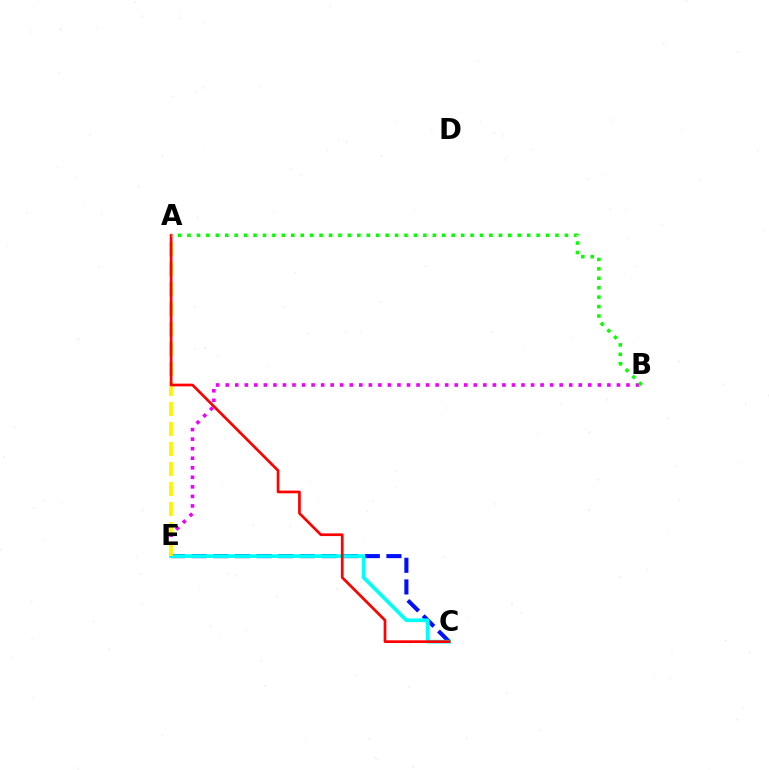{('C', 'E'): [{'color': '#0010ff', 'line_style': 'dashed', 'thickness': 2.94}, {'color': '#00fff6', 'line_style': 'solid', 'thickness': 2.66}], ('B', 'E'): [{'color': '#ee00ff', 'line_style': 'dotted', 'thickness': 2.59}], ('A', 'E'): [{'color': '#fcf500', 'line_style': 'dashed', 'thickness': 2.72}], ('A', 'C'): [{'color': '#ff0000', 'line_style': 'solid', 'thickness': 1.95}], ('A', 'B'): [{'color': '#08ff00', 'line_style': 'dotted', 'thickness': 2.56}]}